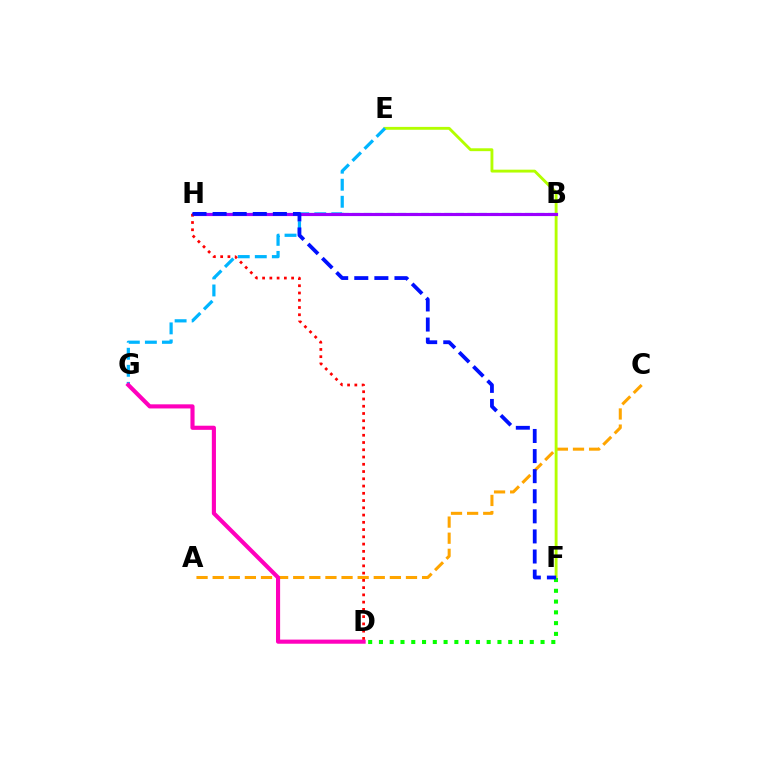{('A', 'C'): [{'color': '#ffa500', 'line_style': 'dashed', 'thickness': 2.19}], ('E', 'F'): [{'color': '#b3ff00', 'line_style': 'solid', 'thickness': 2.06}], ('B', 'H'): [{'color': '#00ff9d', 'line_style': 'dashed', 'thickness': 1.56}, {'color': '#9b00ff', 'line_style': 'solid', 'thickness': 2.27}], ('E', 'G'): [{'color': '#00b5ff', 'line_style': 'dashed', 'thickness': 2.32}], ('D', 'F'): [{'color': '#08ff00', 'line_style': 'dotted', 'thickness': 2.93}], ('D', 'G'): [{'color': '#ff00bd', 'line_style': 'solid', 'thickness': 2.97}], ('D', 'H'): [{'color': '#ff0000', 'line_style': 'dotted', 'thickness': 1.97}], ('F', 'H'): [{'color': '#0010ff', 'line_style': 'dashed', 'thickness': 2.73}]}